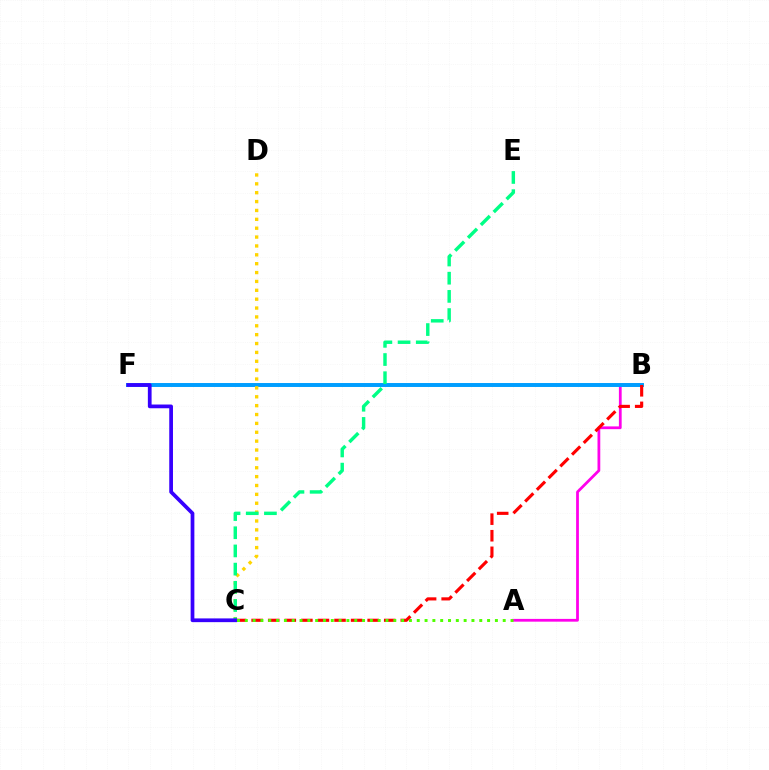{('A', 'B'): [{'color': '#ff00ed', 'line_style': 'solid', 'thickness': 1.99}], ('B', 'F'): [{'color': '#009eff', 'line_style': 'solid', 'thickness': 2.84}], ('B', 'C'): [{'color': '#ff0000', 'line_style': 'dashed', 'thickness': 2.25}], ('C', 'D'): [{'color': '#ffd500', 'line_style': 'dotted', 'thickness': 2.41}], ('C', 'E'): [{'color': '#00ff86', 'line_style': 'dashed', 'thickness': 2.47}], ('C', 'F'): [{'color': '#3700ff', 'line_style': 'solid', 'thickness': 2.69}], ('A', 'C'): [{'color': '#4fff00', 'line_style': 'dotted', 'thickness': 2.12}]}